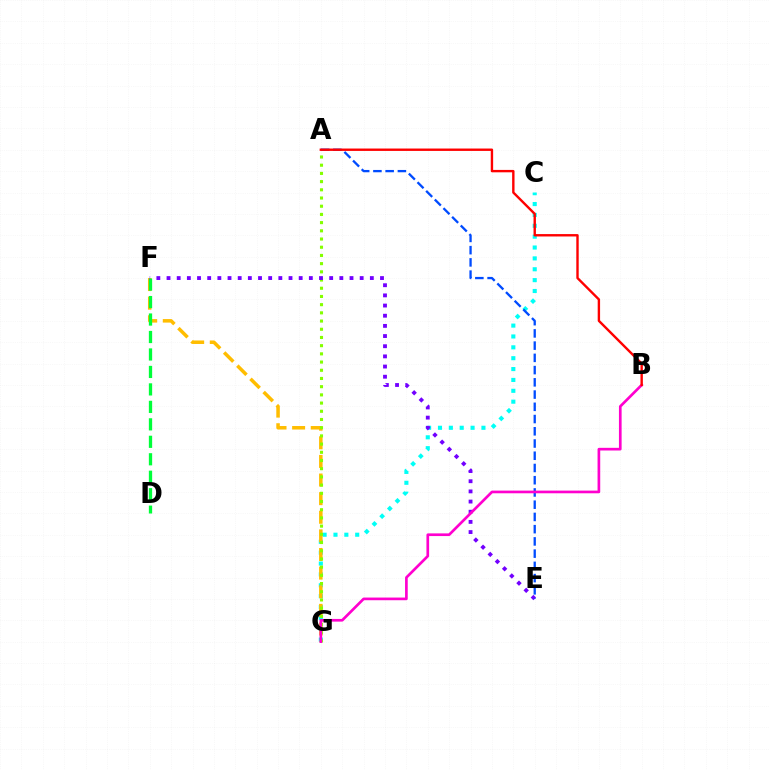{('C', 'G'): [{'color': '#00fff6', 'line_style': 'dotted', 'thickness': 2.95}], ('F', 'G'): [{'color': '#ffbd00', 'line_style': 'dashed', 'thickness': 2.53}], ('D', 'F'): [{'color': '#00ff39', 'line_style': 'dashed', 'thickness': 2.37}], ('A', 'G'): [{'color': '#84ff00', 'line_style': 'dotted', 'thickness': 2.23}], ('E', 'F'): [{'color': '#7200ff', 'line_style': 'dotted', 'thickness': 2.76}], ('A', 'E'): [{'color': '#004bff', 'line_style': 'dashed', 'thickness': 1.66}], ('B', 'G'): [{'color': '#ff00cf', 'line_style': 'solid', 'thickness': 1.93}], ('A', 'B'): [{'color': '#ff0000', 'line_style': 'solid', 'thickness': 1.72}]}